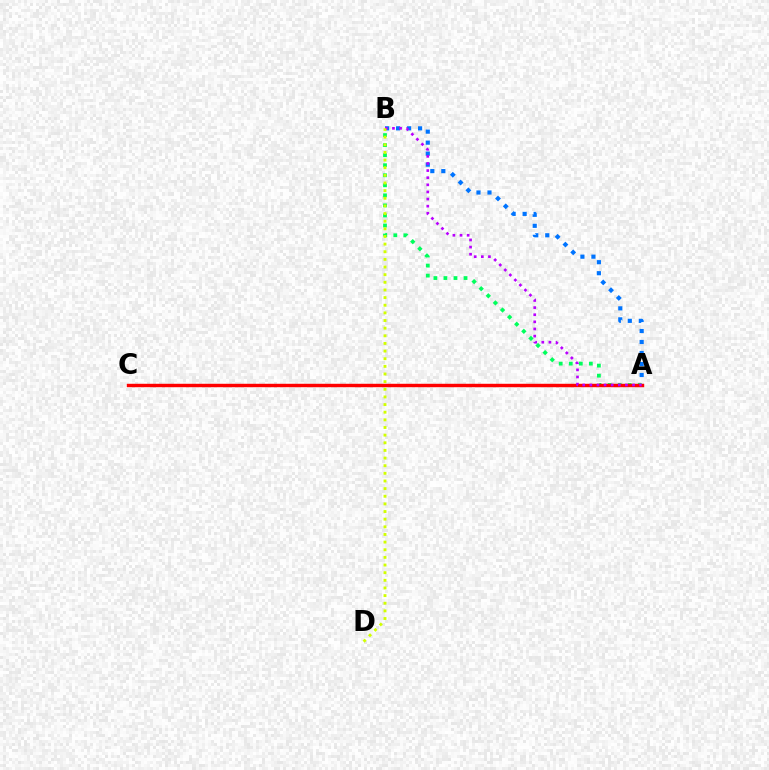{('A', 'B'): [{'color': '#00ff5c', 'line_style': 'dotted', 'thickness': 2.73}, {'color': '#0074ff', 'line_style': 'dotted', 'thickness': 2.99}, {'color': '#b900ff', 'line_style': 'dotted', 'thickness': 1.93}], ('A', 'C'): [{'color': '#ff0000', 'line_style': 'solid', 'thickness': 2.47}], ('B', 'D'): [{'color': '#d1ff00', 'line_style': 'dotted', 'thickness': 2.08}]}